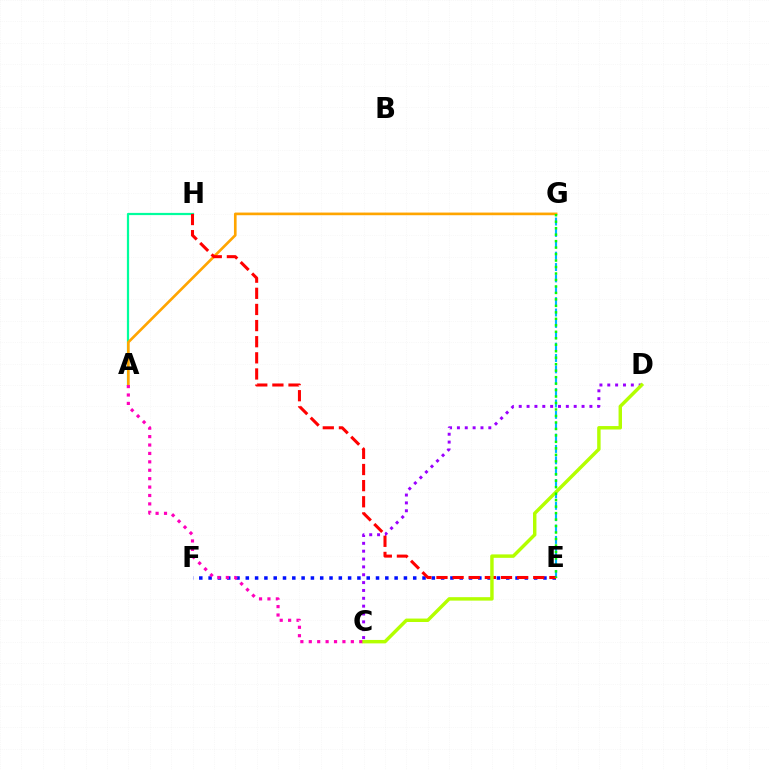{('E', 'G'): [{'color': '#00b5ff', 'line_style': 'dashed', 'thickness': 1.54}, {'color': '#08ff00', 'line_style': 'dotted', 'thickness': 1.76}], ('A', 'H'): [{'color': '#00ff9d', 'line_style': 'solid', 'thickness': 1.6}], ('E', 'F'): [{'color': '#0010ff', 'line_style': 'dotted', 'thickness': 2.53}], ('A', 'G'): [{'color': '#ffa500', 'line_style': 'solid', 'thickness': 1.91}], ('C', 'D'): [{'color': '#9b00ff', 'line_style': 'dotted', 'thickness': 2.13}, {'color': '#b3ff00', 'line_style': 'solid', 'thickness': 2.48}], ('E', 'H'): [{'color': '#ff0000', 'line_style': 'dashed', 'thickness': 2.19}], ('A', 'C'): [{'color': '#ff00bd', 'line_style': 'dotted', 'thickness': 2.29}]}